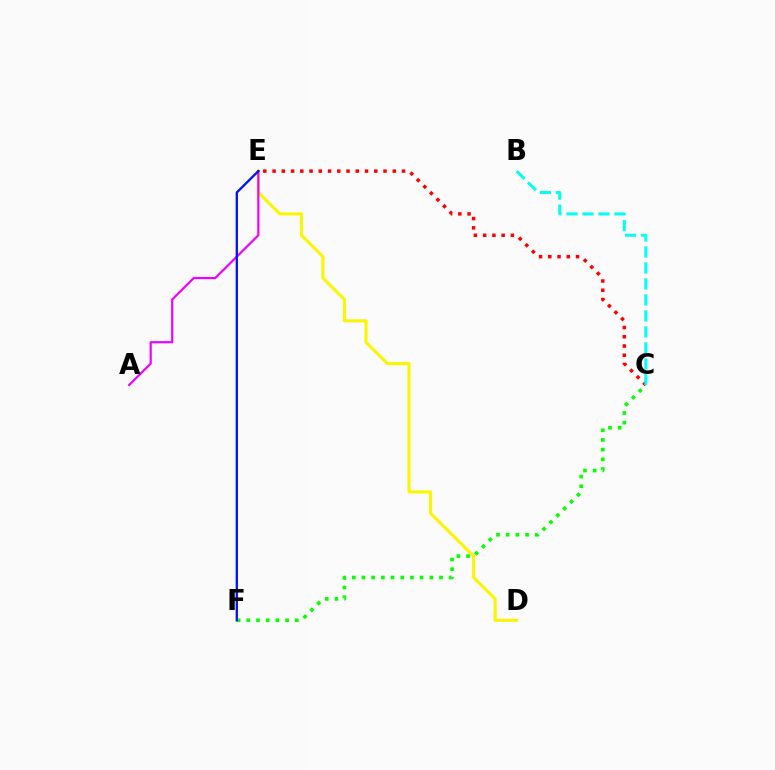{('C', 'E'): [{'color': '#ff0000', 'line_style': 'dotted', 'thickness': 2.51}], ('D', 'E'): [{'color': '#fcf500', 'line_style': 'solid', 'thickness': 2.2}], ('B', 'C'): [{'color': '#00fff6', 'line_style': 'dashed', 'thickness': 2.17}], ('A', 'E'): [{'color': '#ee00ff', 'line_style': 'solid', 'thickness': 1.57}], ('C', 'F'): [{'color': '#08ff00', 'line_style': 'dotted', 'thickness': 2.63}], ('E', 'F'): [{'color': '#0010ff', 'line_style': 'solid', 'thickness': 1.66}]}